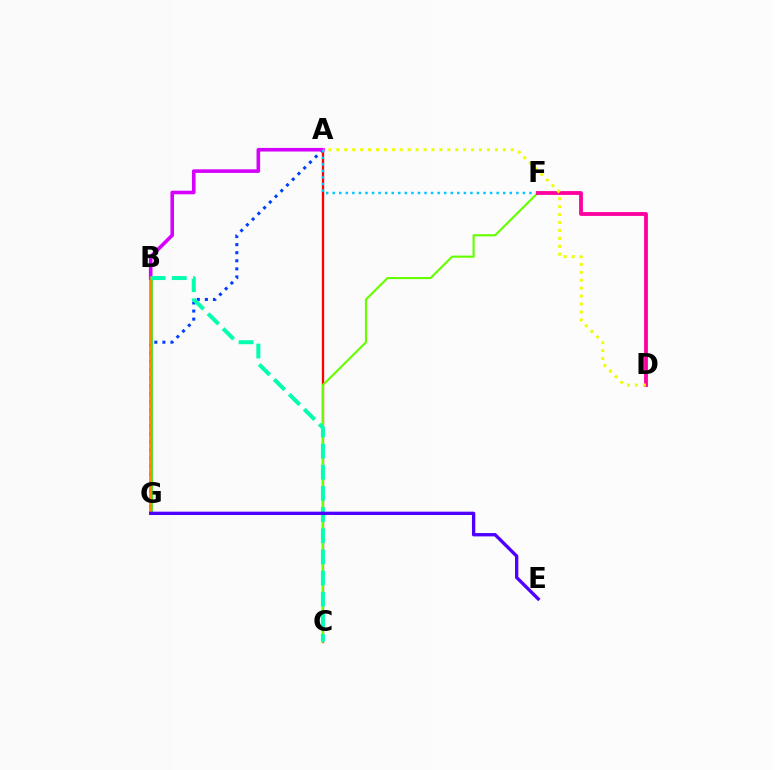{('A', 'G'): [{'color': '#003fff', 'line_style': 'dotted', 'thickness': 2.19}], ('B', 'G'): [{'color': '#00ff27', 'line_style': 'solid', 'thickness': 2.63}, {'color': '#ff8800', 'line_style': 'solid', 'thickness': 1.76}], ('A', 'C'): [{'color': '#ff0000', 'line_style': 'solid', 'thickness': 1.67}], ('A', 'B'): [{'color': '#d600ff', 'line_style': 'solid', 'thickness': 2.59}], ('C', 'F'): [{'color': '#66ff00', 'line_style': 'solid', 'thickness': 1.54}], ('B', 'C'): [{'color': '#00ffaf', 'line_style': 'dashed', 'thickness': 2.87}], ('A', 'F'): [{'color': '#00c7ff', 'line_style': 'dotted', 'thickness': 1.78}], ('D', 'F'): [{'color': '#ff00a0', 'line_style': 'solid', 'thickness': 2.74}], ('E', 'G'): [{'color': '#4f00ff', 'line_style': 'solid', 'thickness': 2.4}], ('A', 'D'): [{'color': '#eeff00', 'line_style': 'dotted', 'thickness': 2.15}]}